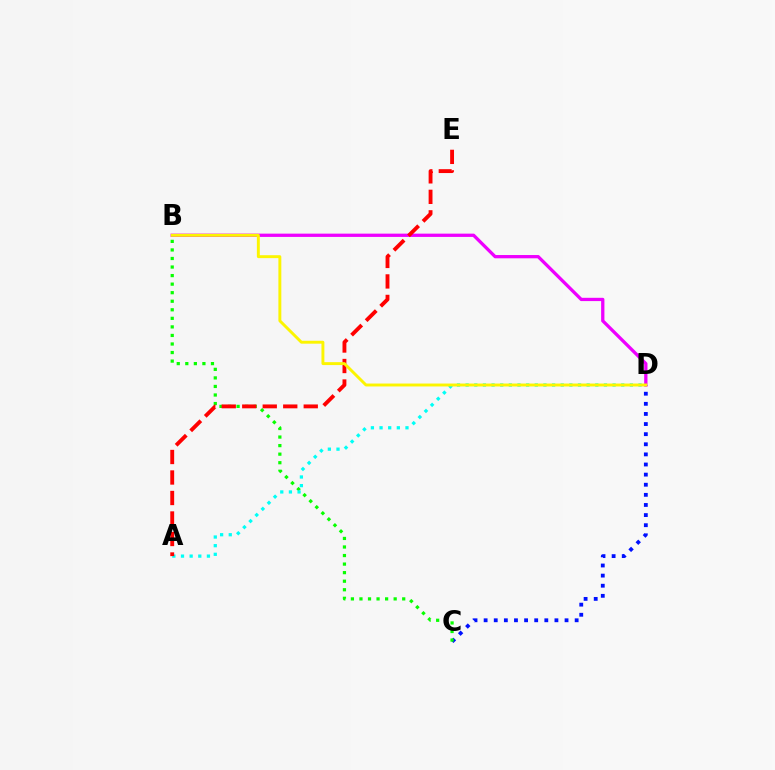{('C', 'D'): [{'color': '#0010ff', 'line_style': 'dotted', 'thickness': 2.75}], ('B', 'C'): [{'color': '#08ff00', 'line_style': 'dotted', 'thickness': 2.32}], ('B', 'D'): [{'color': '#ee00ff', 'line_style': 'solid', 'thickness': 2.36}, {'color': '#fcf500', 'line_style': 'solid', 'thickness': 2.1}], ('A', 'D'): [{'color': '#00fff6', 'line_style': 'dotted', 'thickness': 2.35}], ('A', 'E'): [{'color': '#ff0000', 'line_style': 'dashed', 'thickness': 2.78}]}